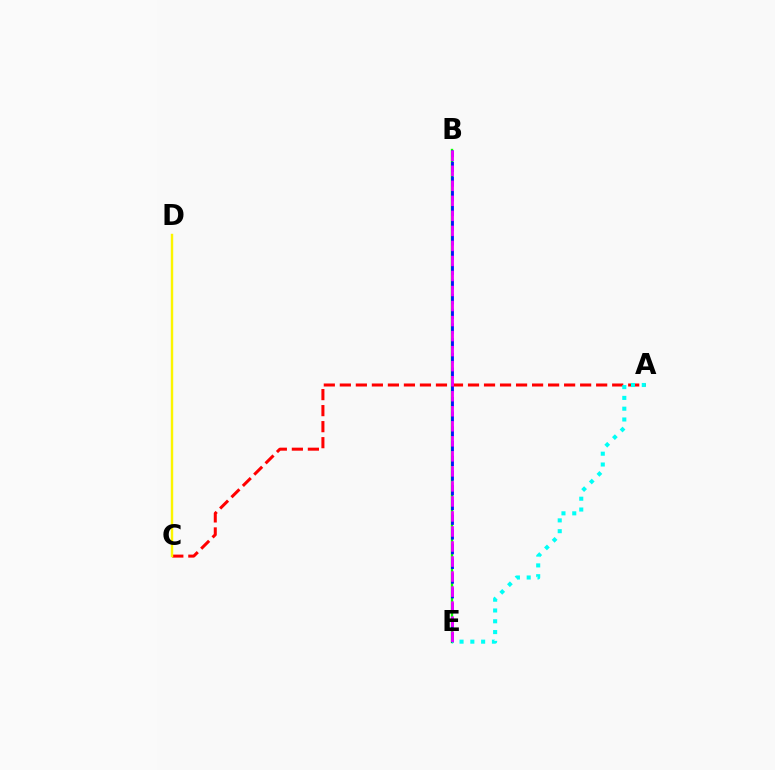{('B', 'E'): [{'color': '#08ff00', 'line_style': 'solid', 'thickness': 1.7}, {'color': '#0010ff', 'line_style': 'dashed', 'thickness': 2.0}, {'color': '#ee00ff', 'line_style': 'dashed', 'thickness': 2.04}], ('A', 'C'): [{'color': '#ff0000', 'line_style': 'dashed', 'thickness': 2.18}], ('A', 'E'): [{'color': '#00fff6', 'line_style': 'dotted', 'thickness': 2.93}], ('C', 'D'): [{'color': '#fcf500', 'line_style': 'solid', 'thickness': 1.75}]}